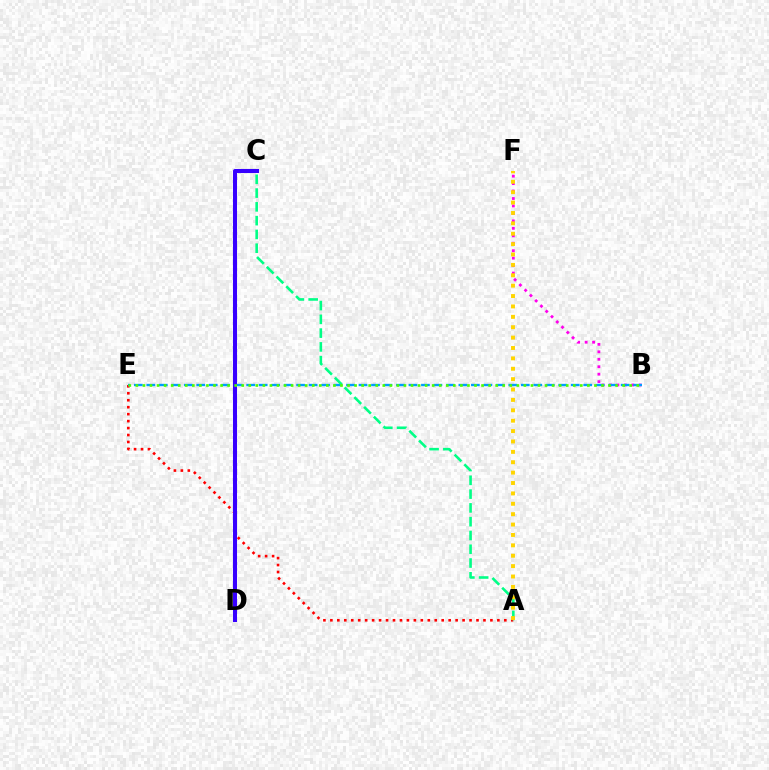{('B', 'F'): [{'color': '#ff00ed', 'line_style': 'dotted', 'thickness': 2.03}], ('A', 'E'): [{'color': '#ff0000', 'line_style': 'dotted', 'thickness': 1.89}], ('B', 'E'): [{'color': '#009eff', 'line_style': 'dashed', 'thickness': 1.7}, {'color': '#4fff00', 'line_style': 'dotted', 'thickness': 1.92}], ('C', 'D'): [{'color': '#3700ff', 'line_style': 'solid', 'thickness': 2.91}], ('A', 'C'): [{'color': '#00ff86', 'line_style': 'dashed', 'thickness': 1.87}], ('A', 'F'): [{'color': '#ffd500', 'line_style': 'dotted', 'thickness': 2.82}]}